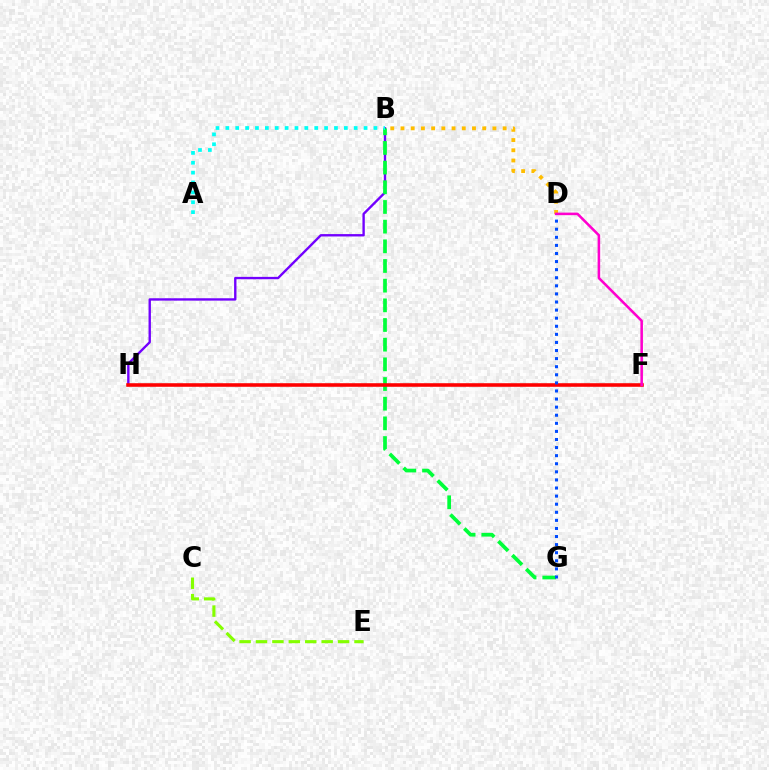{('B', 'D'): [{'color': '#ffbd00', 'line_style': 'dotted', 'thickness': 2.78}], ('C', 'E'): [{'color': '#84ff00', 'line_style': 'dashed', 'thickness': 2.23}], ('B', 'H'): [{'color': '#7200ff', 'line_style': 'solid', 'thickness': 1.71}], ('B', 'G'): [{'color': '#00ff39', 'line_style': 'dashed', 'thickness': 2.67}], ('A', 'B'): [{'color': '#00fff6', 'line_style': 'dotted', 'thickness': 2.68}], ('F', 'H'): [{'color': '#ff0000', 'line_style': 'solid', 'thickness': 2.57}], ('D', 'F'): [{'color': '#ff00cf', 'line_style': 'solid', 'thickness': 1.84}], ('D', 'G'): [{'color': '#004bff', 'line_style': 'dotted', 'thickness': 2.2}]}